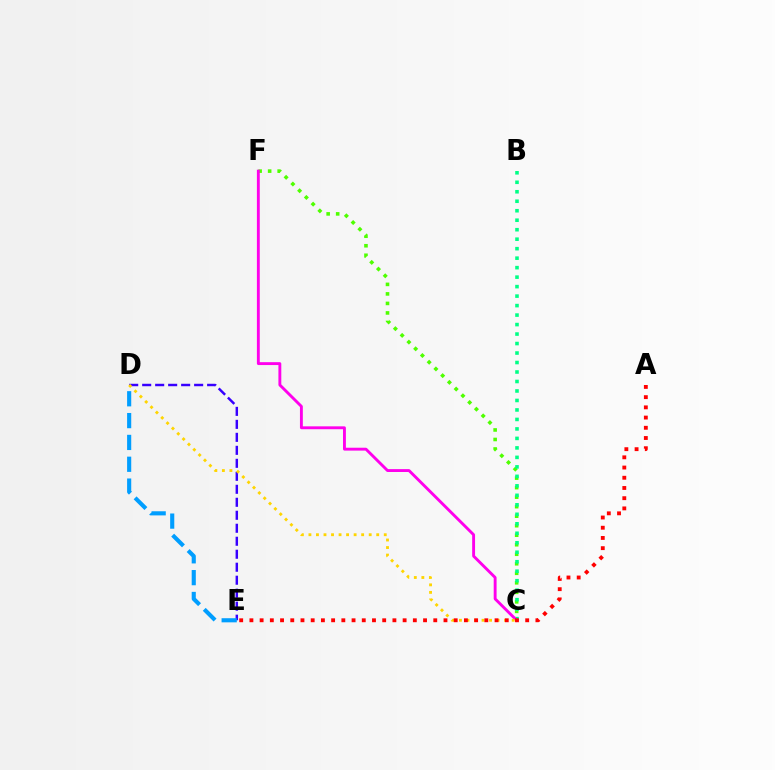{('C', 'F'): [{'color': '#4fff00', 'line_style': 'dotted', 'thickness': 2.59}, {'color': '#ff00ed', 'line_style': 'solid', 'thickness': 2.08}], ('B', 'C'): [{'color': '#00ff86', 'line_style': 'dotted', 'thickness': 2.58}], ('D', 'E'): [{'color': '#3700ff', 'line_style': 'dashed', 'thickness': 1.76}, {'color': '#009eff', 'line_style': 'dashed', 'thickness': 2.97}], ('C', 'D'): [{'color': '#ffd500', 'line_style': 'dotted', 'thickness': 2.05}], ('A', 'E'): [{'color': '#ff0000', 'line_style': 'dotted', 'thickness': 2.78}]}